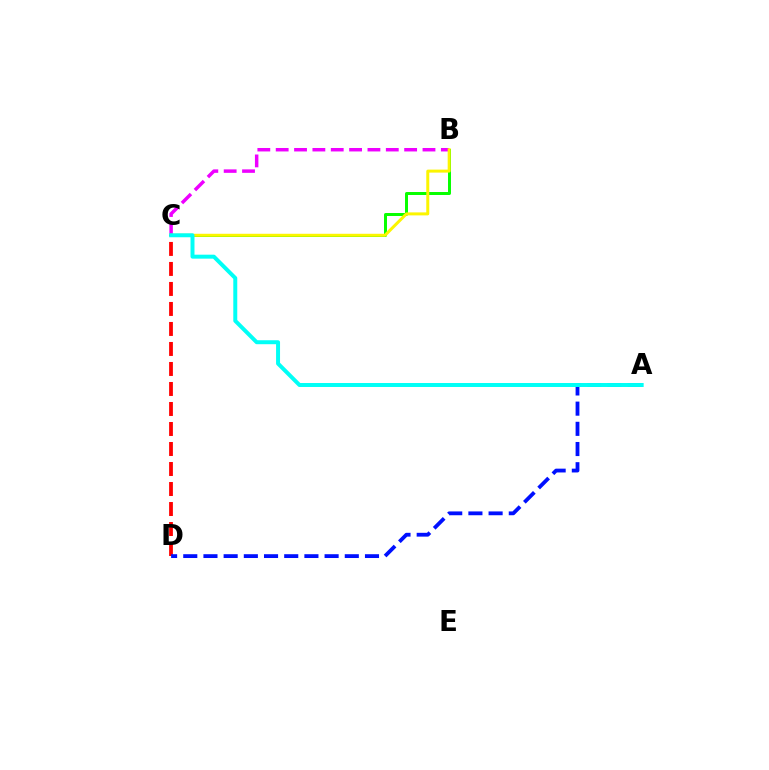{('B', 'C'): [{'color': '#ee00ff', 'line_style': 'dashed', 'thickness': 2.49}, {'color': '#08ff00', 'line_style': 'solid', 'thickness': 2.15}, {'color': '#fcf500', 'line_style': 'solid', 'thickness': 2.15}], ('C', 'D'): [{'color': '#ff0000', 'line_style': 'dashed', 'thickness': 2.72}], ('A', 'D'): [{'color': '#0010ff', 'line_style': 'dashed', 'thickness': 2.74}], ('A', 'C'): [{'color': '#00fff6', 'line_style': 'solid', 'thickness': 2.86}]}